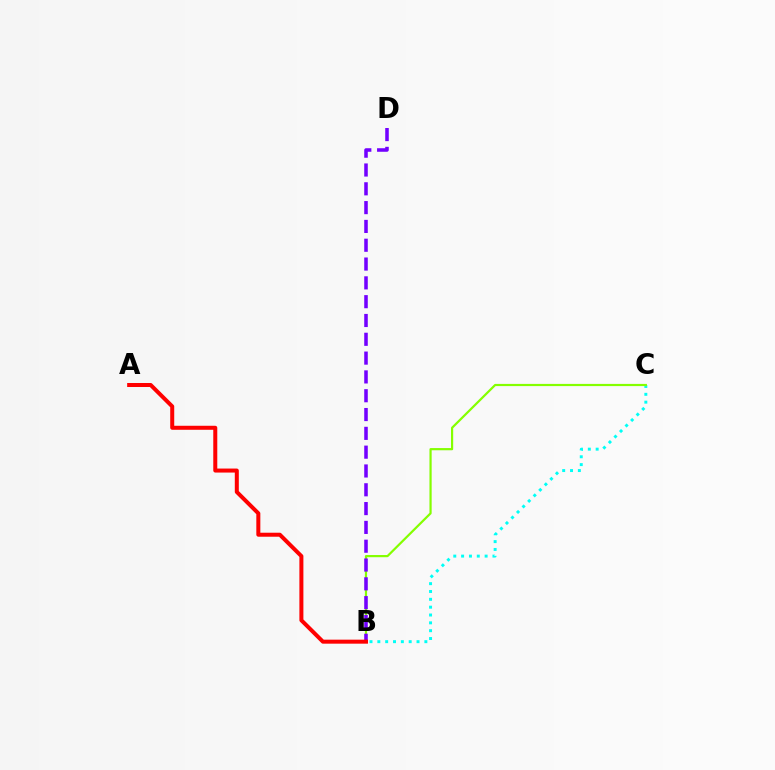{('B', 'C'): [{'color': '#00fff6', 'line_style': 'dotted', 'thickness': 2.13}, {'color': '#84ff00', 'line_style': 'solid', 'thickness': 1.58}], ('B', 'D'): [{'color': '#7200ff', 'line_style': 'dashed', 'thickness': 2.56}], ('A', 'B'): [{'color': '#ff0000', 'line_style': 'solid', 'thickness': 2.88}]}